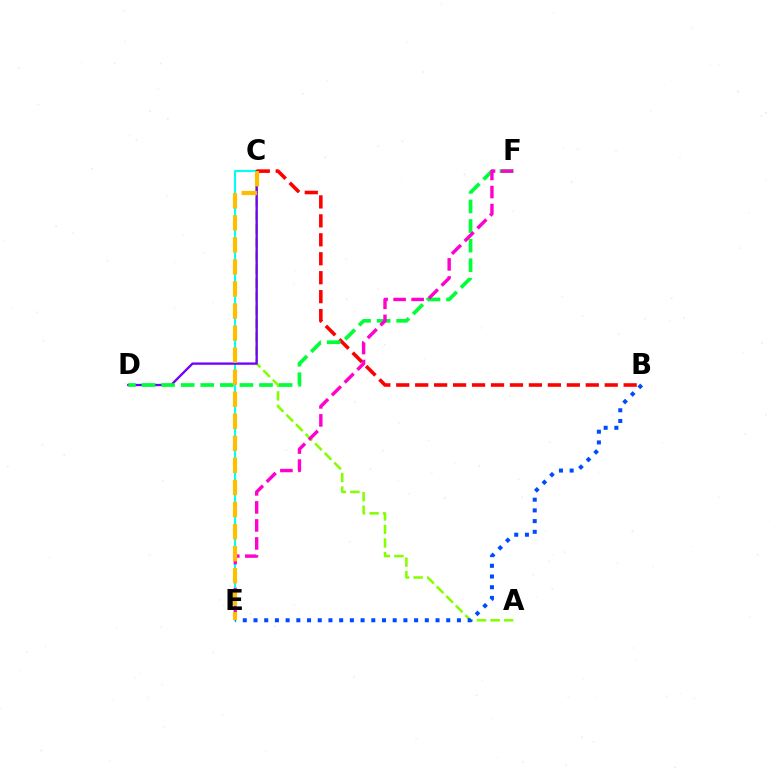{('C', 'E'): [{'color': '#00fff6', 'line_style': 'solid', 'thickness': 1.51}, {'color': '#ffbd00', 'line_style': 'dashed', 'thickness': 3.0}], ('A', 'C'): [{'color': '#84ff00', 'line_style': 'dashed', 'thickness': 1.84}], ('B', 'E'): [{'color': '#004bff', 'line_style': 'dotted', 'thickness': 2.91}], ('C', 'D'): [{'color': '#7200ff', 'line_style': 'solid', 'thickness': 1.67}], ('B', 'C'): [{'color': '#ff0000', 'line_style': 'dashed', 'thickness': 2.57}], ('D', 'F'): [{'color': '#00ff39', 'line_style': 'dashed', 'thickness': 2.66}], ('E', 'F'): [{'color': '#ff00cf', 'line_style': 'dashed', 'thickness': 2.45}]}